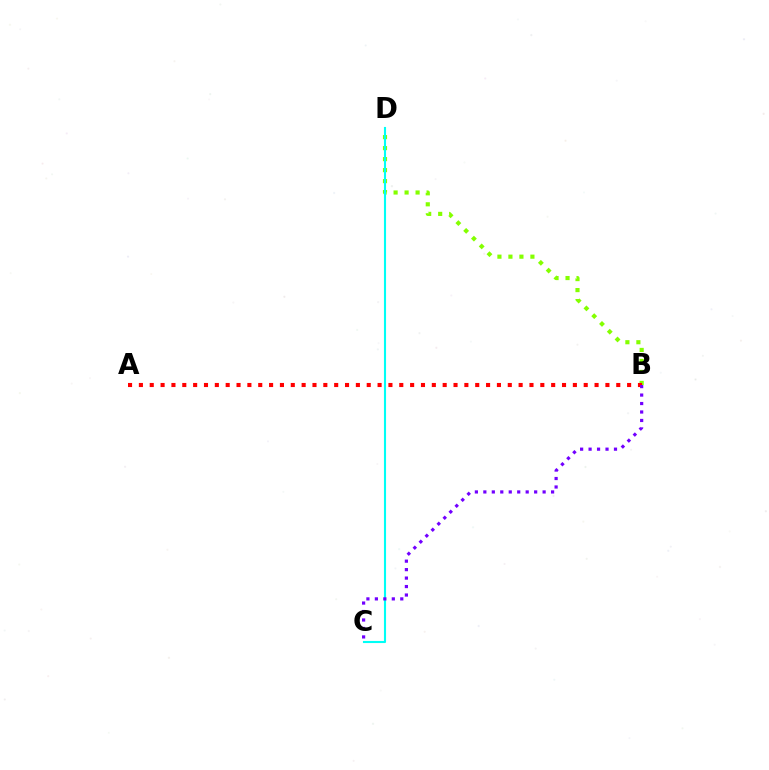{('B', 'D'): [{'color': '#84ff00', 'line_style': 'dotted', 'thickness': 2.99}], ('C', 'D'): [{'color': '#00fff6', 'line_style': 'solid', 'thickness': 1.52}], ('A', 'B'): [{'color': '#ff0000', 'line_style': 'dotted', 'thickness': 2.95}], ('B', 'C'): [{'color': '#7200ff', 'line_style': 'dotted', 'thickness': 2.3}]}